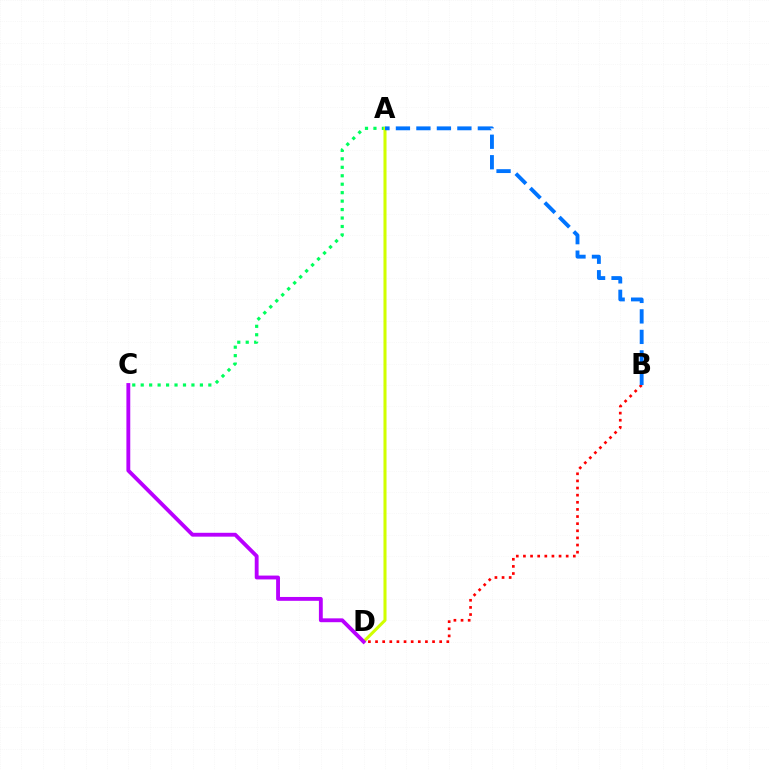{('A', 'C'): [{'color': '#00ff5c', 'line_style': 'dotted', 'thickness': 2.3}], ('A', 'D'): [{'color': '#d1ff00', 'line_style': 'solid', 'thickness': 2.2}], ('B', 'D'): [{'color': '#ff0000', 'line_style': 'dotted', 'thickness': 1.94}], ('A', 'B'): [{'color': '#0074ff', 'line_style': 'dashed', 'thickness': 2.78}], ('C', 'D'): [{'color': '#b900ff', 'line_style': 'solid', 'thickness': 2.77}]}